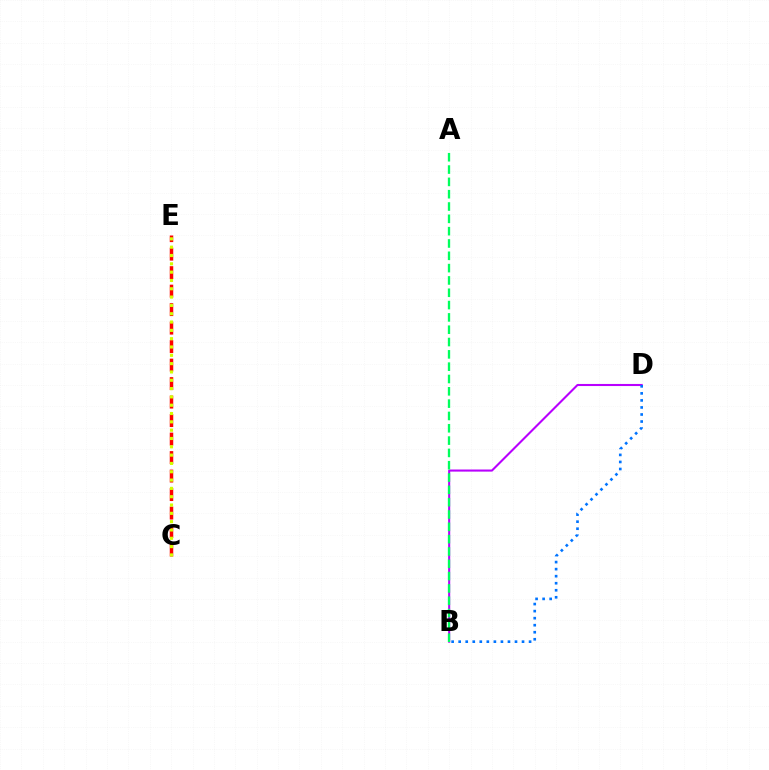{('B', 'D'): [{'color': '#b900ff', 'line_style': 'solid', 'thickness': 1.5}, {'color': '#0074ff', 'line_style': 'dotted', 'thickness': 1.91}], ('C', 'E'): [{'color': '#ff0000', 'line_style': 'dashed', 'thickness': 2.51}, {'color': '#d1ff00', 'line_style': 'dotted', 'thickness': 2.26}], ('A', 'B'): [{'color': '#00ff5c', 'line_style': 'dashed', 'thickness': 1.67}]}